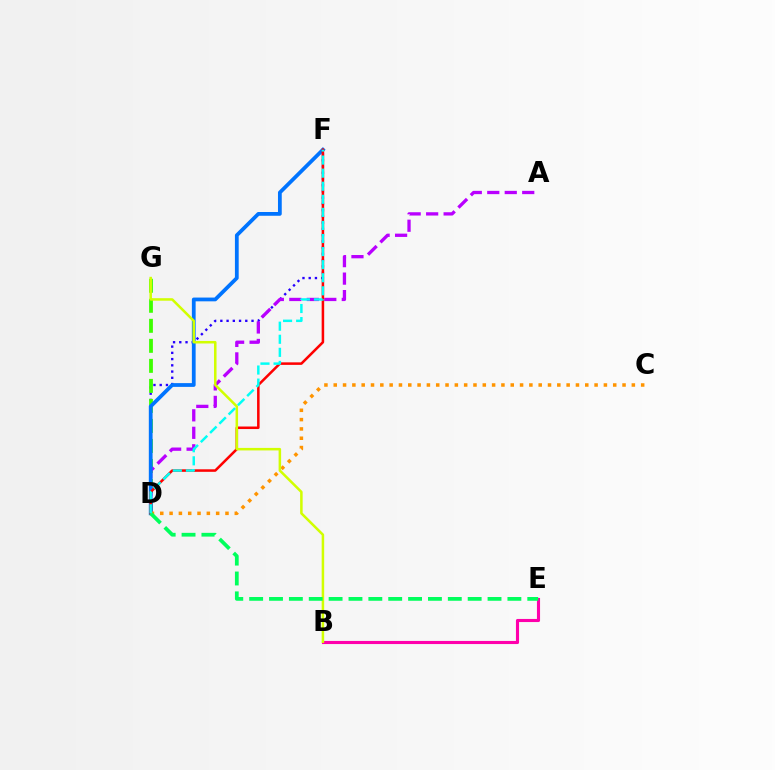{('D', 'F'): [{'color': '#2500ff', 'line_style': 'dotted', 'thickness': 1.69}, {'color': '#0074ff', 'line_style': 'solid', 'thickness': 2.71}, {'color': '#ff0000', 'line_style': 'solid', 'thickness': 1.82}, {'color': '#00fff6', 'line_style': 'dashed', 'thickness': 1.78}], ('D', 'G'): [{'color': '#3dff00', 'line_style': 'dashed', 'thickness': 2.72}], ('A', 'D'): [{'color': '#b900ff', 'line_style': 'dashed', 'thickness': 2.38}], ('B', 'E'): [{'color': '#ff00ac', 'line_style': 'solid', 'thickness': 2.24}], ('C', 'D'): [{'color': '#ff9400', 'line_style': 'dotted', 'thickness': 2.53}], ('B', 'G'): [{'color': '#d1ff00', 'line_style': 'solid', 'thickness': 1.81}], ('D', 'E'): [{'color': '#00ff5c', 'line_style': 'dashed', 'thickness': 2.7}]}